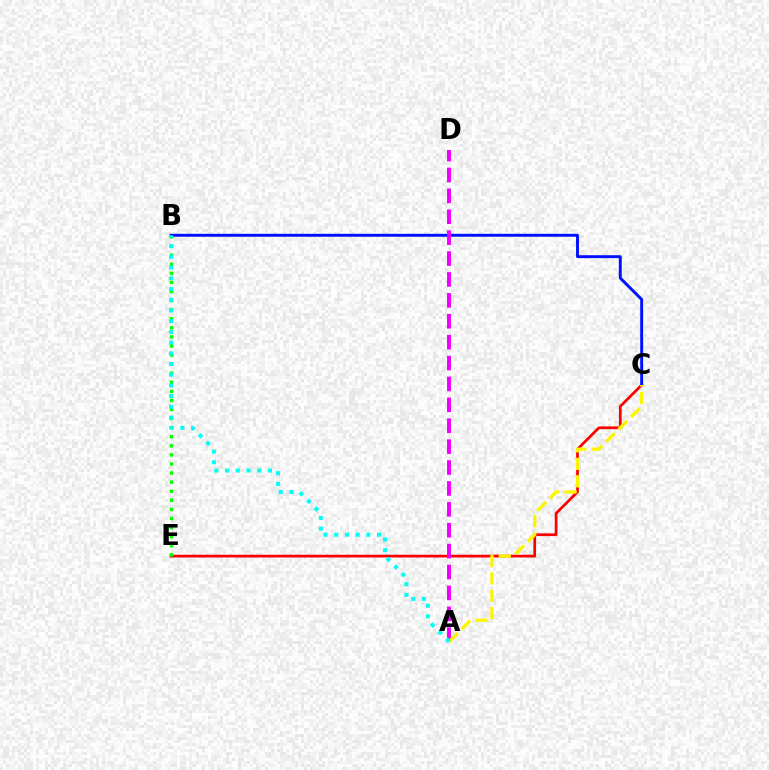{('C', 'E'): [{'color': '#ff0000', 'line_style': 'solid', 'thickness': 1.97}], ('B', 'E'): [{'color': '#08ff00', 'line_style': 'dotted', 'thickness': 2.47}], ('B', 'C'): [{'color': '#0010ff', 'line_style': 'solid', 'thickness': 2.1}], ('A', 'D'): [{'color': '#ee00ff', 'line_style': 'dashed', 'thickness': 2.84}], ('A', 'C'): [{'color': '#fcf500', 'line_style': 'dashed', 'thickness': 2.38}], ('A', 'B'): [{'color': '#00fff6', 'line_style': 'dotted', 'thickness': 2.91}]}